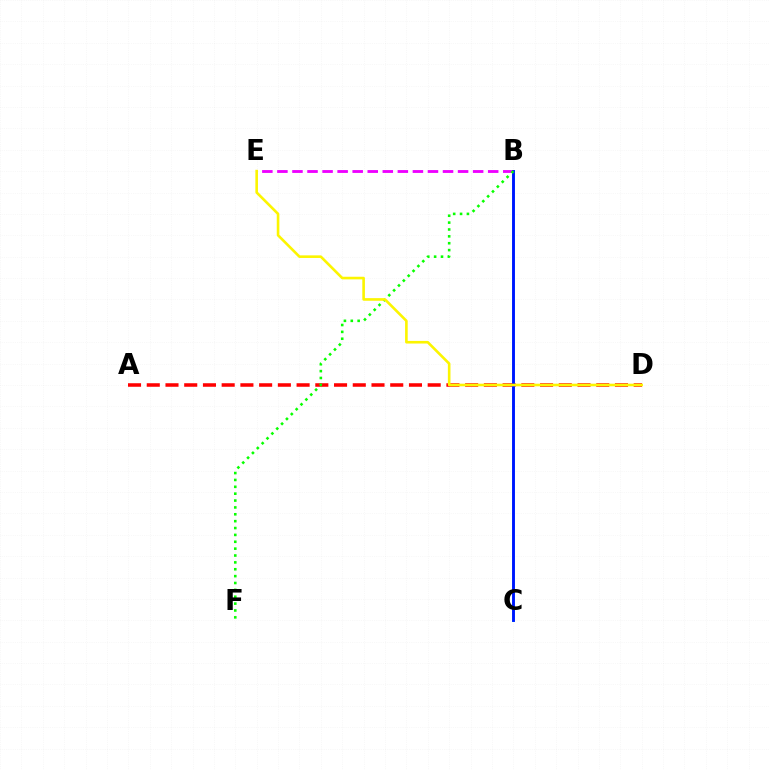{('B', 'C'): [{'color': '#00fff6', 'line_style': 'solid', 'thickness': 2.11}, {'color': '#0010ff', 'line_style': 'solid', 'thickness': 2.03}], ('B', 'E'): [{'color': '#ee00ff', 'line_style': 'dashed', 'thickness': 2.05}], ('A', 'D'): [{'color': '#ff0000', 'line_style': 'dashed', 'thickness': 2.54}], ('B', 'F'): [{'color': '#08ff00', 'line_style': 'dotted', 'thickness': 1.87}], ('D', 'E'): [{'color': '#fcf500', 'line_style': 'solid', 'thickness': 1.88}]}